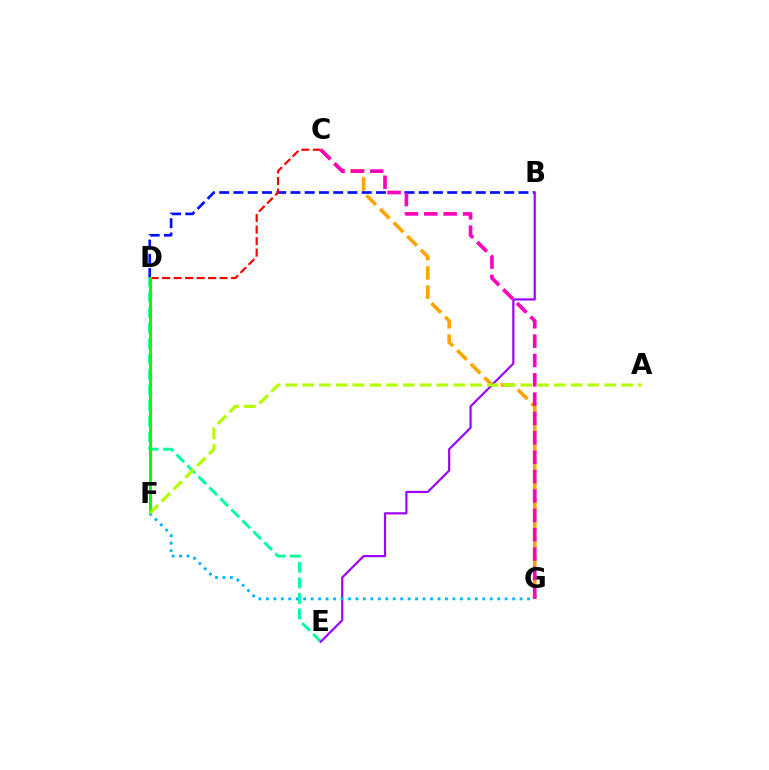{('C', 'G'): [{'color': '#ffa500', 'line_style': 'dashed', 'thickness': 2.62}, {'color': '#ff00bd', 'line_style': 'dashed', 'thickness': 2.63}], ('B', 'D'): [{'color': '#0010ff', 'line_style': 'dashed', 'thickness': 1.94}], ('C', 'D'): [{'color': '#ff0000', 'line_style': 'dashed', 'thickness': 1.56}], ('D', 'E'): [{'color': '#00ff9d', 'line_style': 'dashed', 'thickness': 2.11}], ('D', 'F'): [{'color': '#08ff00', 'line_style': 'solid', 'thickness': 2.15}], ('B', 'E'): [{'color': '#9b00ff', 'line_style': 'solid', 'thickness': 1.57}], ('F', 'G'): [{'color': '#00b5ff', 'line_style': 'dotted', 'thickness': 2.03}], ('A', 'F'): [{'color': '#b3ff00', 'line_style': 'dashed', 'thickness': 2.28}]}